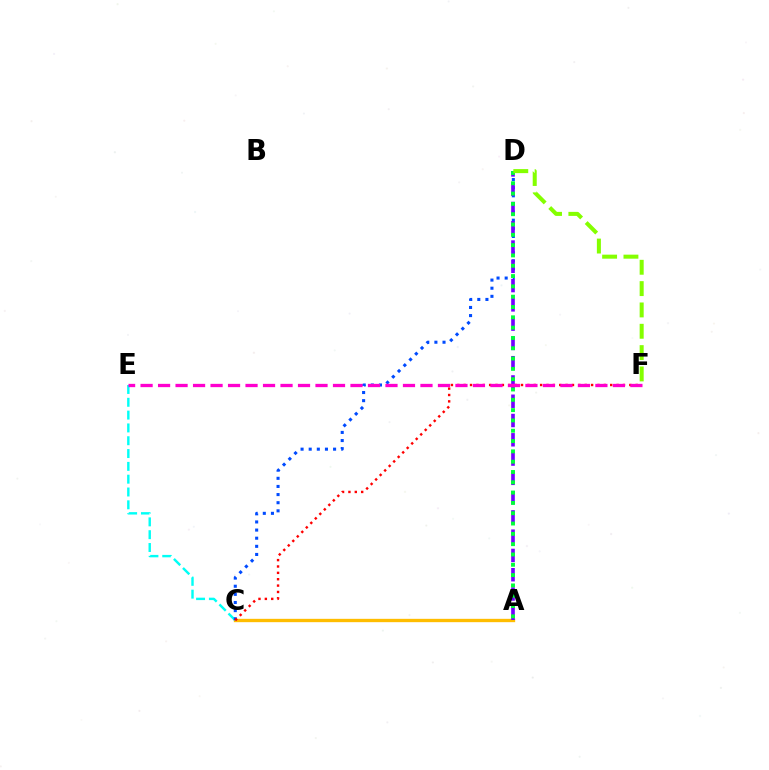{('A', 'C'): [{'color': '#ffbd00', 'line_style': 'solid', 'thickness': 2.4}], ('C', 'E'): [{'color': '#00fff6', 'line_style': 'dashed', 'thickness': 1.74}], ('C', 'D'): [{'color': '#004bff', 'line_style': 'dotted', 'thickness': 2.21}], ('A', 'D'): [{'color': '#7200ff', 'line_style': 'dashed', 'thickness': 2.62}, {'color': '#00ff39', 'line_style': 'dotted', 'thickness': 2.8}], ('C', 'F'): [{'color': '#ff0000', 'line_style': 'dotted', 'thickness': 1.73}], ('D', 'F'): [{'color': '#84ff00', 'line_style': 'dashed', 'thickness': 2.9}], ('E', 'F'): [{'color': '#ff00cf', 'line_style': 'dashed', 'thickness': 2.38}]}